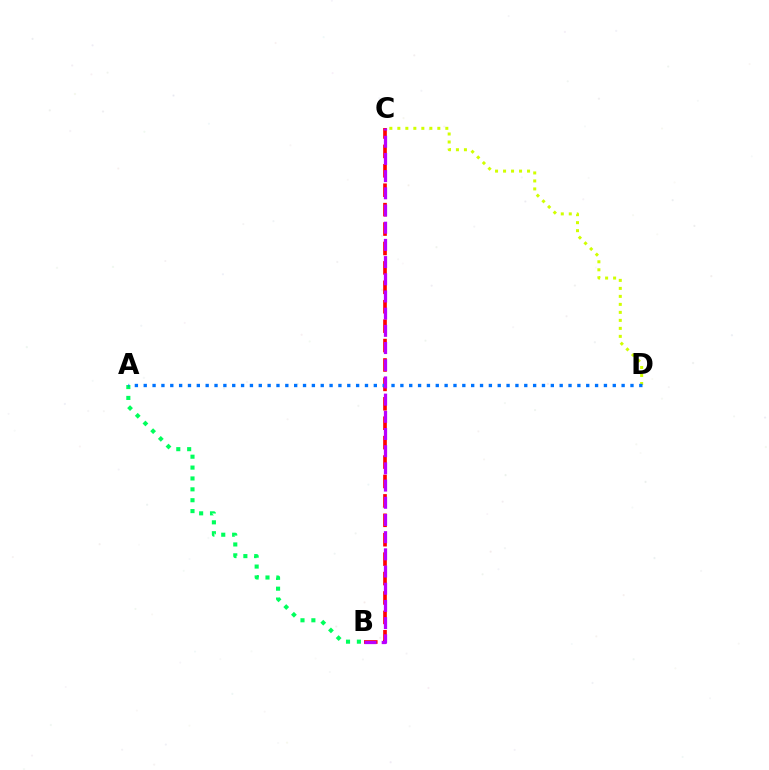{('B', 'C'): [{'color': '#ff0000', 'line_style': 'dashed', 'thickness': 2.64}, {'color': '#b900ff', 'line_style': 'dashed', 'thickness': 2.34}], ('C', 'D'): [{'color': '#d1ff00', 'line_style': 'dotted', 'thickness': 2.17}], ('A', 'B'): [{'color': '#00ff5c', 'line_style': 'dotted', 'thickness': 2.96}], ('A', 'D'): [{'color': '#0074ff', 'line_style': 'dotted', 'thickness': 2.4}]}